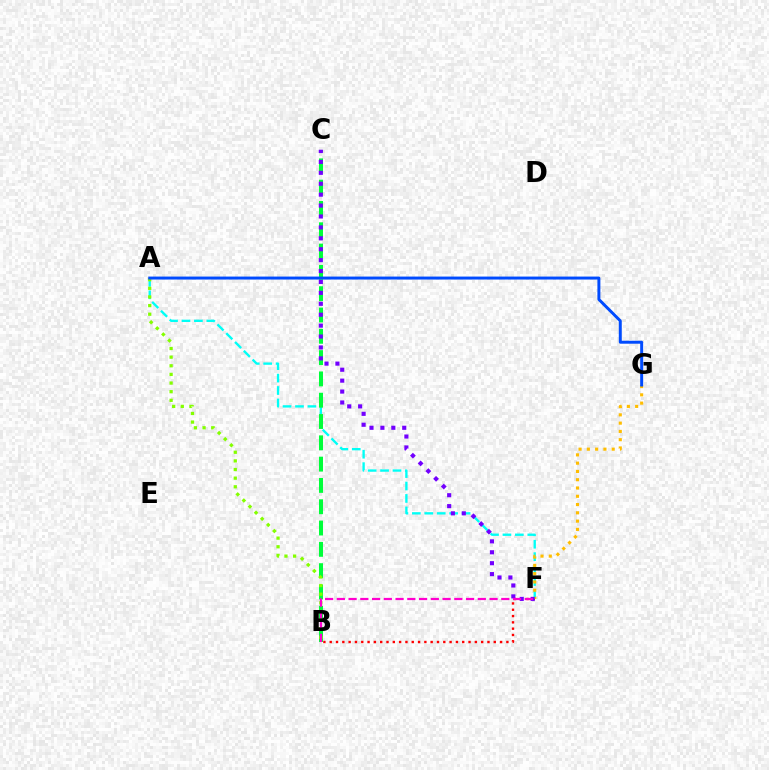{('A', 'F'): [{'color': '#00fff6', 'line_style': 'dashed', 'thickness': 1.69}], ('B', 'F'): [{'color': '#ff0000', 'line_style': 'dotted', 'thickness': 1.71}, {'color': '#ff00cf', 'line_style': 'dashed', 'thickness': 1.6}], ('F', 'G'): [{'color': '#ffbd00', 'line_style': 'dotted', 'thickness': 2.25}], ('B', 'C'): [{'color': '#00ff39', 'line_style': 'dashed', 'thickness': 2.89}], ('C', 'F'): [{'color': '#7200ff', 'line_style': 'dotted', 'thickness': 2.97}], ('A', 'B'): [{'color': '#84ff00', 'line_style': 'dotted', 'thickness': 2.35}], ('A', 'G'): [{'color': '#004bff', 'line_style': 'solid', 'thickness': 2.14}]}